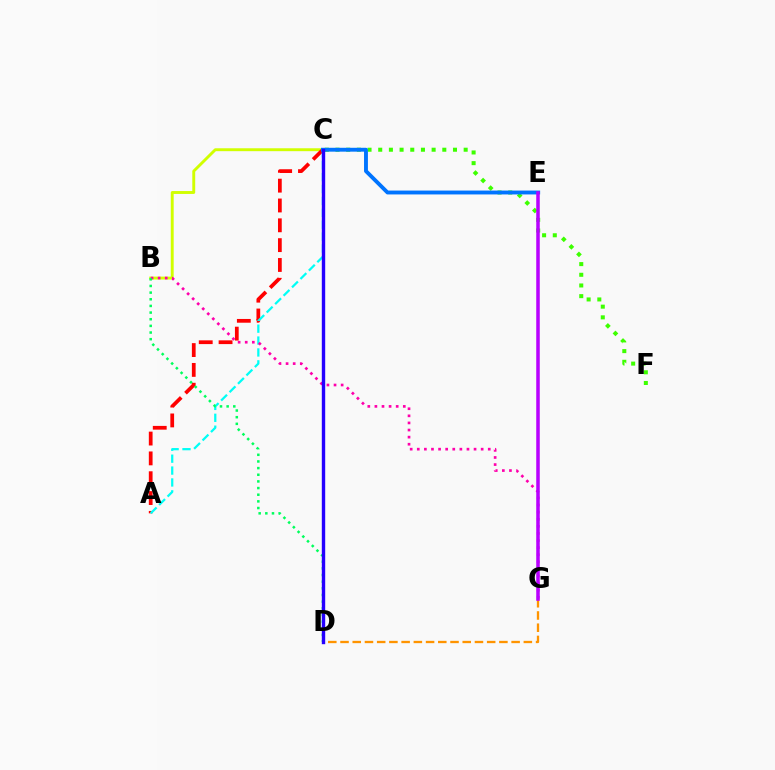{('B', 'C'): [{'color': '#d1ff00', 'line_style': 'solid', 'thickness': 2.09}], ('A', 'C'): [{'color': '#ff0000', 'line_style': 'dashed', 'thickness': 2.69}, {'color': '#00fff6', 'line_style': 'dashed', 'thickness': 1.62}], ('B', 'G'): [{'color': '#ff00ac', 'line_style': 'dotted', 'thickness': 1.93}], ('D', 'G'): [{'color': '#ff9400', 'line_style': 'dashed', 'thickness': 1.66}], ('C', 'F'): [{'color': '#3dff00', 'line_style': 'dotted', 'thickness': 2.9}], ('B', 'D'): [{'color': '#00ff5c', 'line_style': 'dotted', 'thickness': 1.81}], ('C', 'E'): [{'color': '#0074ff', 'line_style': 'solid', 'thickness': 2.79}], ('E', 'G'): [{'color': '#b900ff', 'line_style': 'solid', 'thickness': 2.54}], ('C', 'D'): [{'color': '#2500ff', 'line_style': 'solid', 'thickness': 2.44}]}